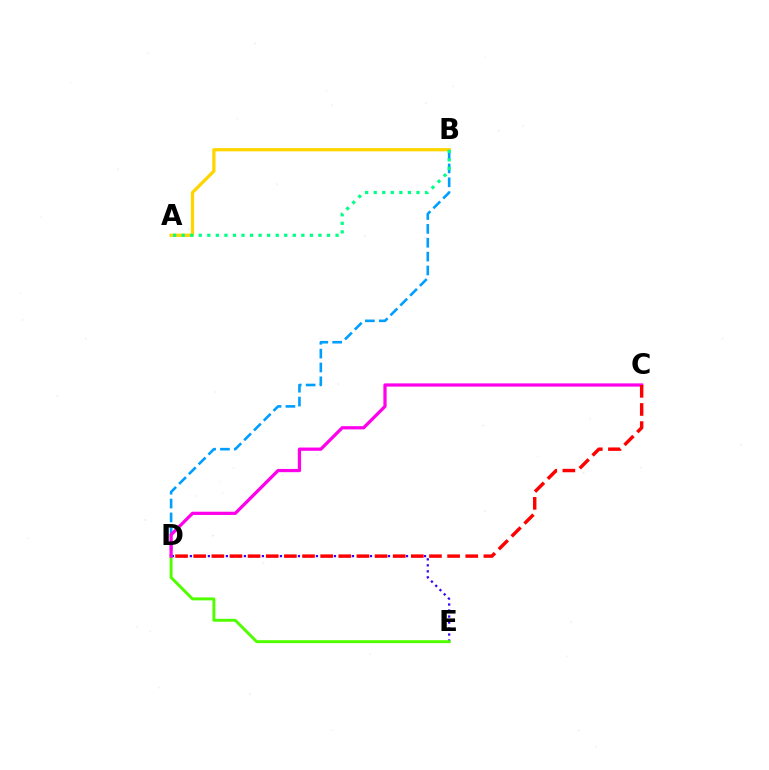{('B', 'D'): [{'color': '#009eff', 'line_style': 'dashed', 'thickness': 1.88}], ('D', 'E'): [{'color': '#3700ff', 'line_style': 'dotted', 'thickness': 1.63}, {'color': '#4fff00', 'line_style': 'solid', 'thickness': 2.11}], ('C', 'D'): [{'color': '#ff00ed', 'line_style': 'solid', 'thickness': 2.33}, {'color': '#ff0000', 'line_style': 'dashed', 'thickness': 2.46}], ('A', 'B'): [{'color': '#ffd500', 'line_style': 'solid', 'thickness': 2.34}, {'color': '#00ff86', 'line_style': 'dotted', 'thickness': 2.32}]}